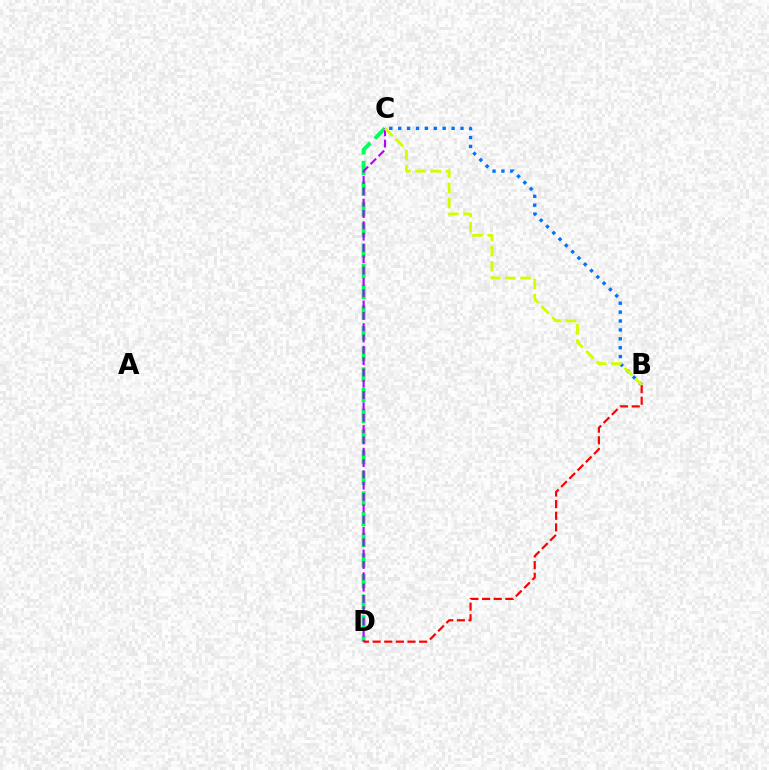{('C', 'D'): [{'color': '#00ff5c', 'line_style': 'dashed', 'thickness': 2.81}, {'color': '#b900ff', 'line_style': 'dashed', 'thickness': 1.54}], ('B', 'D'): [{'color': '#ff0000', 'line_style': 'dashed', 'thickness': 1.58}], ('B', 'C'): [{'color': '#0074ff', 'line_style': 'dotted', 'thickness': 2.42}, {'color': '#d1ff00', 'line_style': 'dashed', 'thickness': 2.06}]}